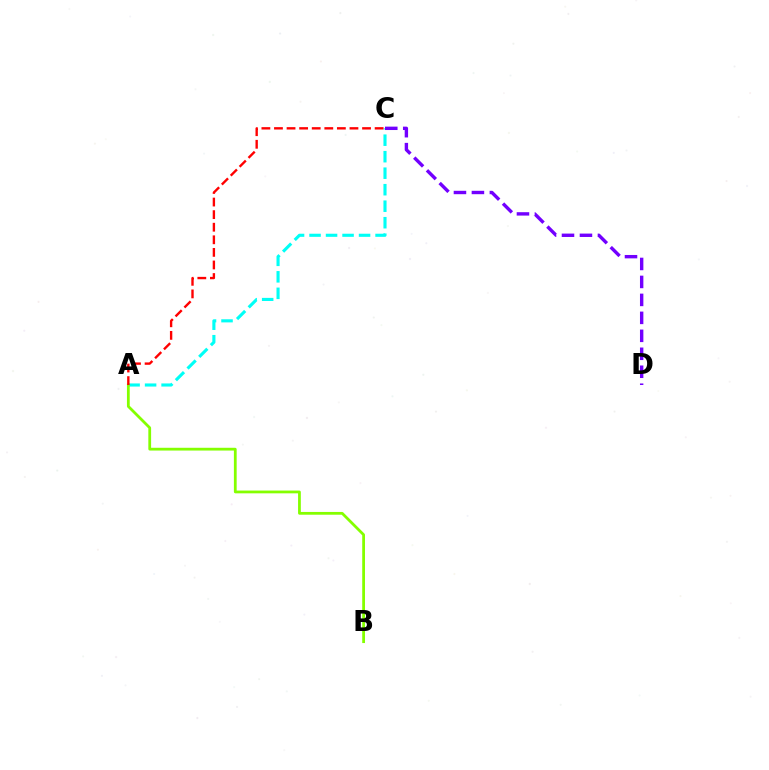{('A', 'C'): [{'color': '#00fff6', 'line_style': 'dashed', 'thickness': 2.24}, {'color': '#ff0000', 'line_style': 'dashed', 'thickness': 1.71}], ('C', 'D'): [{'color': '#7200ff', 'line_style': 'dashed', 'thickness': 2.44}], ('A', 'B'): [{'color': '#84ff00', 'line_style': 'solid', 'thickness': 2.0}]}